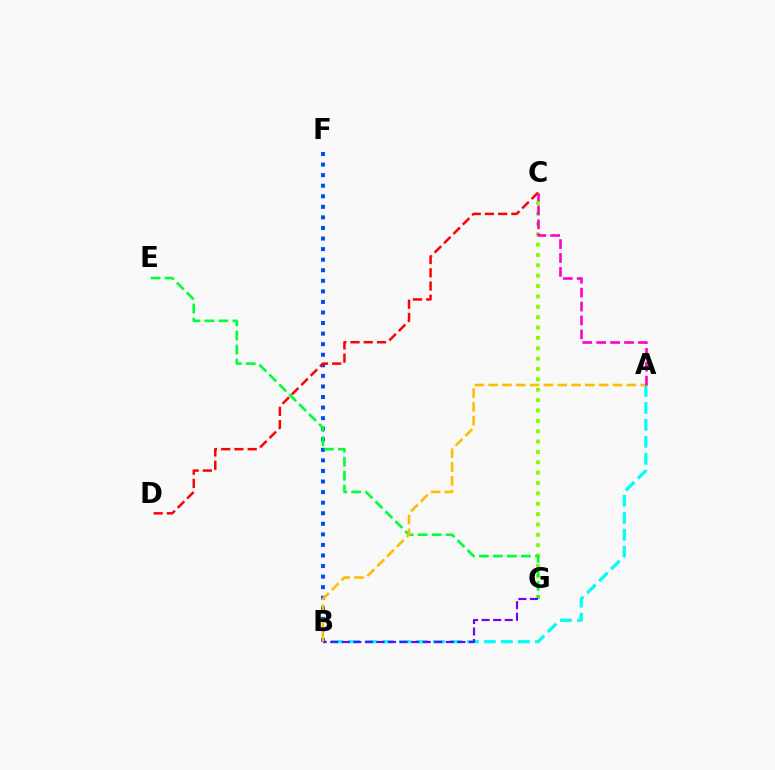{('A', 'B'): [{'color': '#00fff6', 'line_style': 'dashed', 'thickness': 2.31}, {'color': '#ffbd00', 'line_style': 'dashed', 'thickness': 1.88}], ('B', 'F'): [{'color': '#004bff', 'line_style': 'dotted', 'thickness': 2.87}], ('C', 'G'): [{'color': '#84ff00', 'line_style': 'dotted', 'thickness': 2.82}], ('C', 'D'): [{'color': '#ff0000', 'line_style': 'dashed', 'thickness': 1.8}], ('E', 'G'): [{'color': '#00ff39', 'line_style': 'dashed', 'thickness': 1.9}], ('B', 'G'): [{'color': '#7200ff', 'line_style': 'dashed', 'thickness': 1.57}], ('A', 'C'): [{'color': '#ff00cf', 'line_style': 'dashed', 'thickness': 1.89}]}